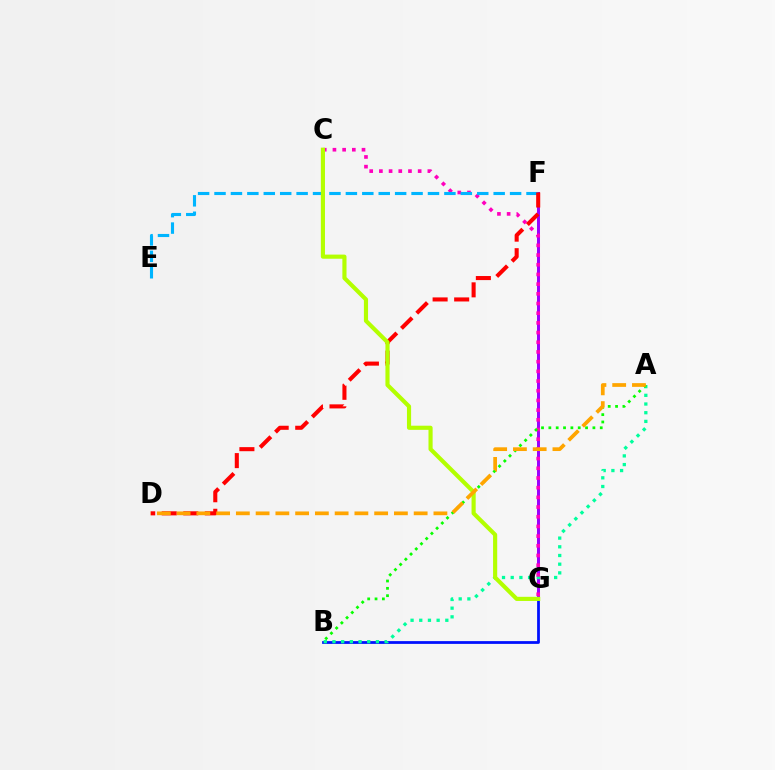{('F', 'G'): [{'color': '#9b00ff', 'line_style': 'solid', 'thickness': 2.14}], ('B', 'G'): [{'color': '#0010ff', 'line_style': 'solid', 'thickness': 1.99}], ('A', 'B'): [{'color': '#00ff9d', 'line_style': 'dotted', 'thickness': 2.36}, {'color': '#08ff00', 'line_style': 'dotted', 'thickness': 1.99}], ('C', 'G'): [{'color': '#ff00bd', 'line_style': 'dotted', 'thickness': 2.63}, {'color': '#b3ff00', 'line_style': 'solid', 'thickness': 2.98}], ('E', 'F'): [{'color': '#00b5ff', 'line_style': 'dashed', 'thickness': 2.23}], ('D', 'F'): [{'color': '#ff0000', 'line_style': 'dashed', 'thickness': 2.93}], ('A', 'D'): [{'color': '#ffa500', 'line_style': 'dashed', 'thickness': 2.68}]}